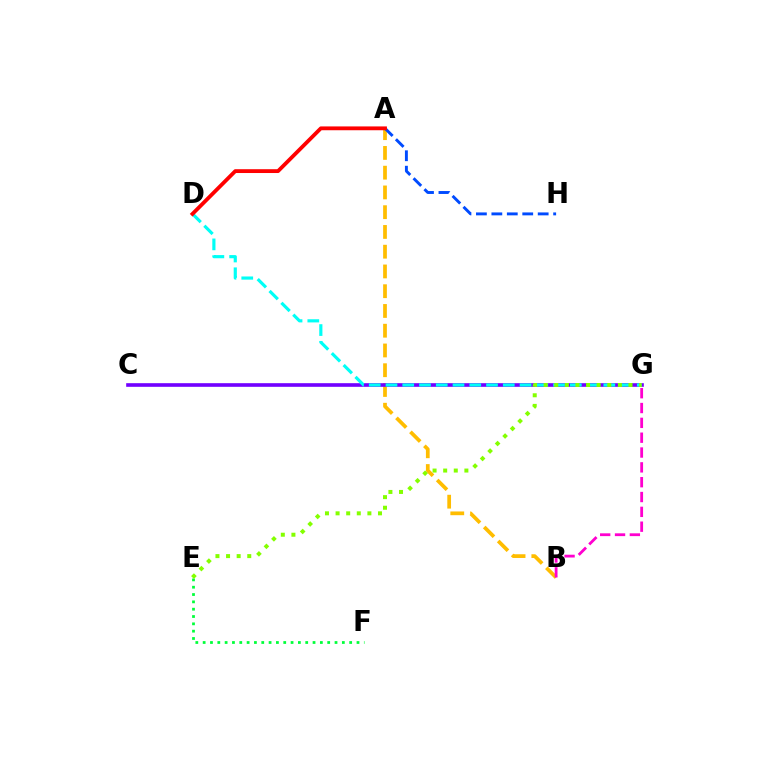{('A', 'B'): [{'color': '#ffbd00', 'line_style': 'dashed', 'thickness': 2.68}], ('C', 'G'): [{'color': '#7200ff', 'line_style': 'solid', 'thickness': 2.62}], ('E', 'F'): [{'color': '#00ff39', 'line_style': 'dotted', 'thickness': 1.99}], ('D', 'G'): [{'color': '#00fff6', 'line_style': 'dashed', 'thickness': 2.28}], ('A', 'H'): [{'color': '#004bff', 'line_style': 'dashed', 'thickness': 2.1}], ('E', 'G'): [{'color': '#84ff00', 'line_style': 'dotted', 'thickness': 2.88}], ('B', 'G'): [{'color': '#ff00cf', 'line_style': 'dashed', 'thickness': 2.01}], ('A', 'D'): [{'color': '#ff0000', 'line_style': 'solid', 'thickness': 2.75}]}